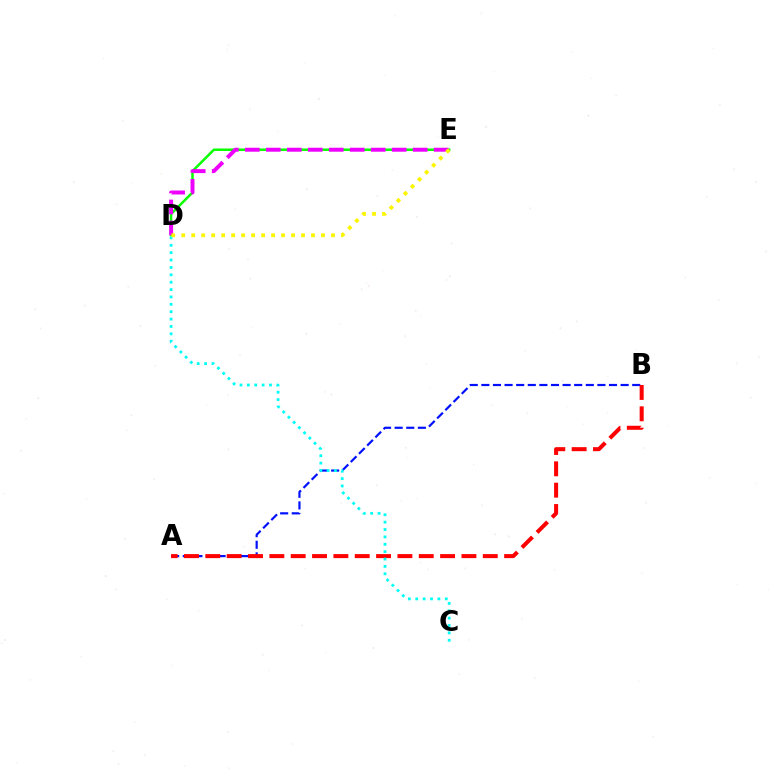{('A', 'B'): [{'color': '#0010ff', 'line_style': 'dashed', 'thickness': 1.58}, {'color': '#ff0000', 'line_style': 'dashed', 'thickness': 2.9}], ('D', 'E'): [{'color': '#08ff00', 'line_style': 'solid', 'thickness': 1.79}, {'color': '#ee00ff', 'line_style': 'dashed', 'thickness': 2.85}, {'color': '#fcf500', 'line_style': 'dotted', 'thickness': 2.71}], ('C', 'D'): [{'color': '#00fff6', 'line_style': 'dotted', 'thickness': 2.01}]}